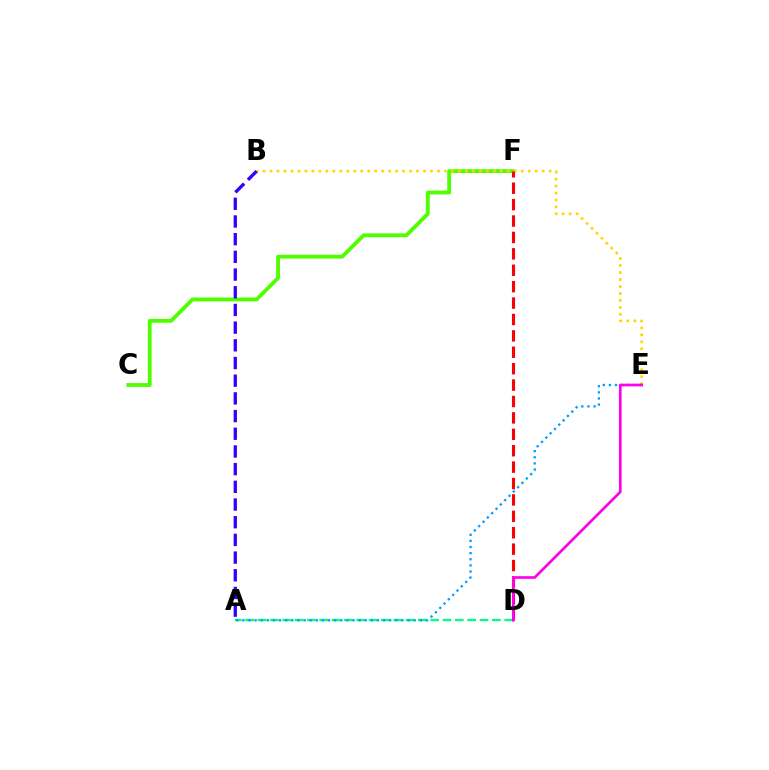{('C', 'F'): [{'color': '#4fff00', 'line_style': 'solid', 'thickness': 2.77}], ('B', 'E'): [{'color': '#ffd500', 'line_style': 'dotted', 'thickness': 1.9}], ('A', 'B'): [{'color': '#3700ff', 'line_style': 'dashed', 'thickness': 2.4}], ('D', 'F'): [{'color': '#ff0000', 'line_style': 'dashed', 'thickness': 2.23}], ('A', 'D'): [{'color': '#00ff86', 'line_style': 'dashed', 'thickness': 1.68}], ('A', 'E'): [{'color': '#009eff', 'line_style': 'dotted', 'thickness': 1.66}], ('D', 'E'): [{'color': '#ff00ed', 'line_style': 'solid', 'thickness': 1.92}]}